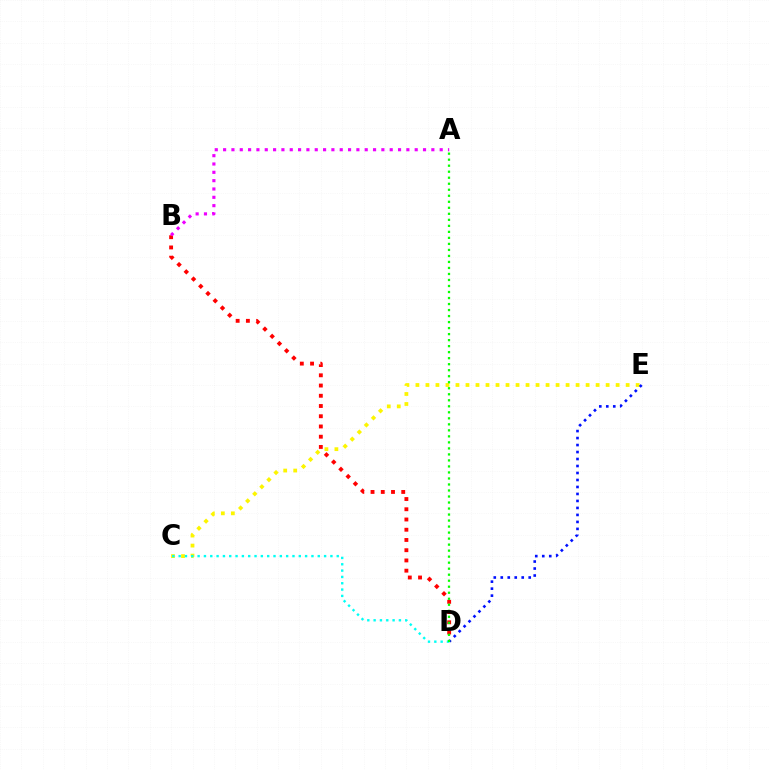{('C', 'E'): [{'color': '#fcf500', 'line_style': 'dotted', 'thickness': 2.72}], ('B', 'D'): [{'color': '#ff0000', 'line_style': 'dotted', 'thickness': 2.78}], ('D', 'E'): [{'color': '#0010ff', 'line_style': 'dotted', 'thickness': 1.9}], ('A', 'B'): [{'color': '#ee00ff', 'line_style': 'dotted', 'thickness': 2.26}], ('C', 'D'): [{'color': '#00fff6', 'line_style': 'dotted', 'thickness': 1.72}], ('A', 'D'): [{'color': '#08ff00', 'line_style': 'dotted', 'thickness': 1.63}]}